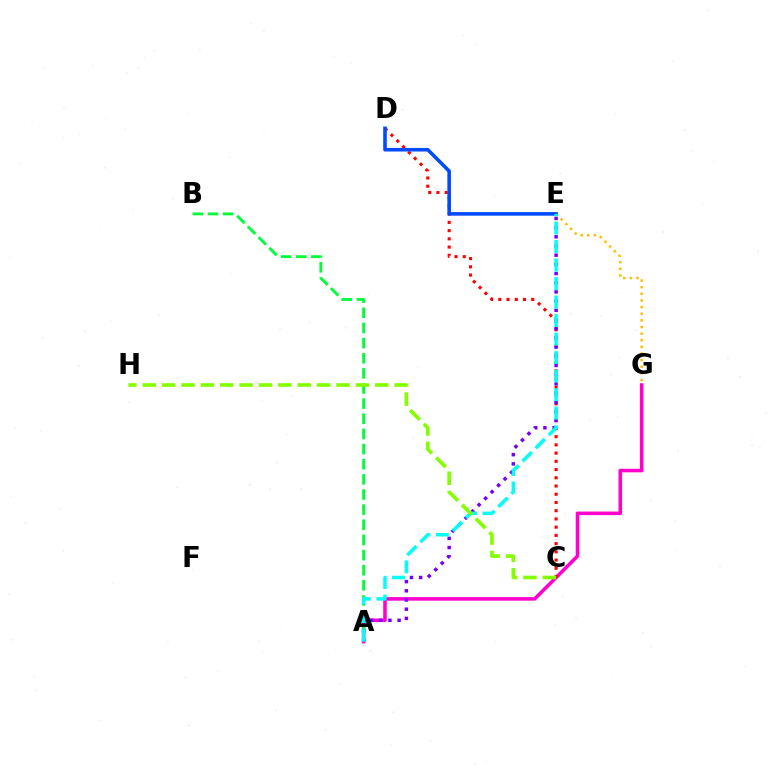{('A', 'G'): [{'color': '#ff00cf', 'line_style': 'solid', 'thickness': 2.55}], ('E', 'G'): [{'color': '#ffbd00', 'line_style': 'dotted', 'thickness': 1.8}], ('C', 'D'): [{'color': '#ff0000', 'line_style': 'dotted', 'thickness': 2.24}], ('A', 'B'): [{'color': '#00ff39', 'line_style': 'dashed', 'thickness': 2.06}], ('A', 'E'): [{'color': '#7200ff', 'line_style': 'dotted', 'thickness': 2.5}, {'color': '#00fff6', 'line_style': 'dashed', 'thickness': 2.52}], ('D', 'E'): [{'color': '#004bff', 'line_style': 'solid', 'thickness': 2.59}], ('C', 'H'): [{'color': '#84ff00', 'line_style': 'dashed', 'thickness': 2.63}]}